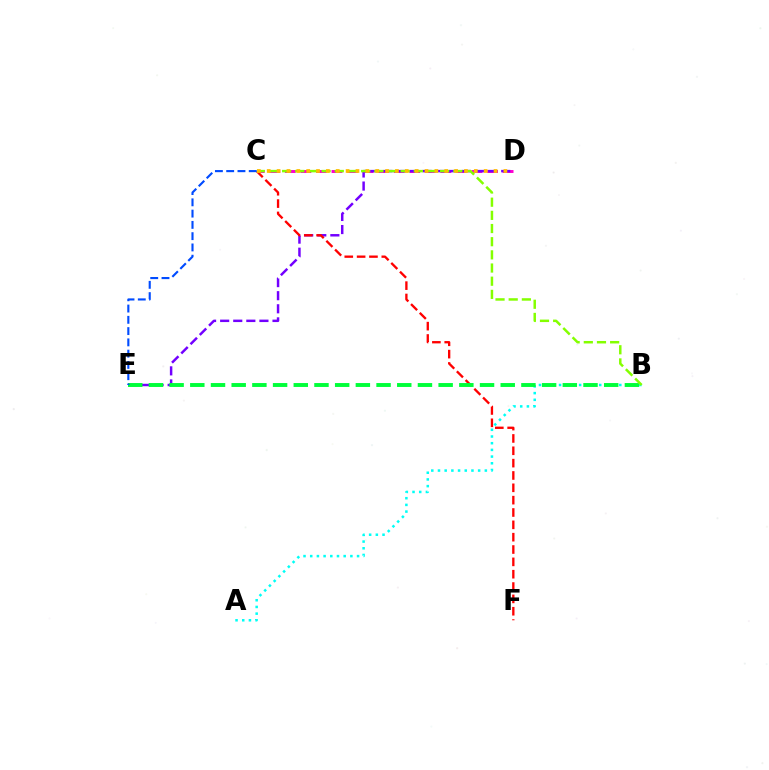{('C', 'D'): [{'color': '#ff00cf', 'line_style': 'dashed', 'thickness': 2.11}, {'color': '#ffbd00', 'line_style': 'dotted', 'thickness': 2.68}], ('D', 'E'): [{'color': '#7200ff', 'line_style': 'dashed', 'thickness': 1.78}], ('C', 'F'): [{'color': '#ff0000', 'line_style': 'dashed', 'thickness': 1.68}], ('A', 'B'): [{'color': '#00fff6', 'line_style': 'dotted', 'thickness': 1.82}], ('B', 'E'): [{'color': '#00ff39', 'line_style': 'dashed', 'thickness': 2.81}], ('B', 'C'): [{'color': '#84ff00', 'line_style': 'dashed', 'thickness': 1.79}], ('C', 'E'): [{'color': '#004bff', 'line_style': 'dashed', 'thickness': 1.53}]}